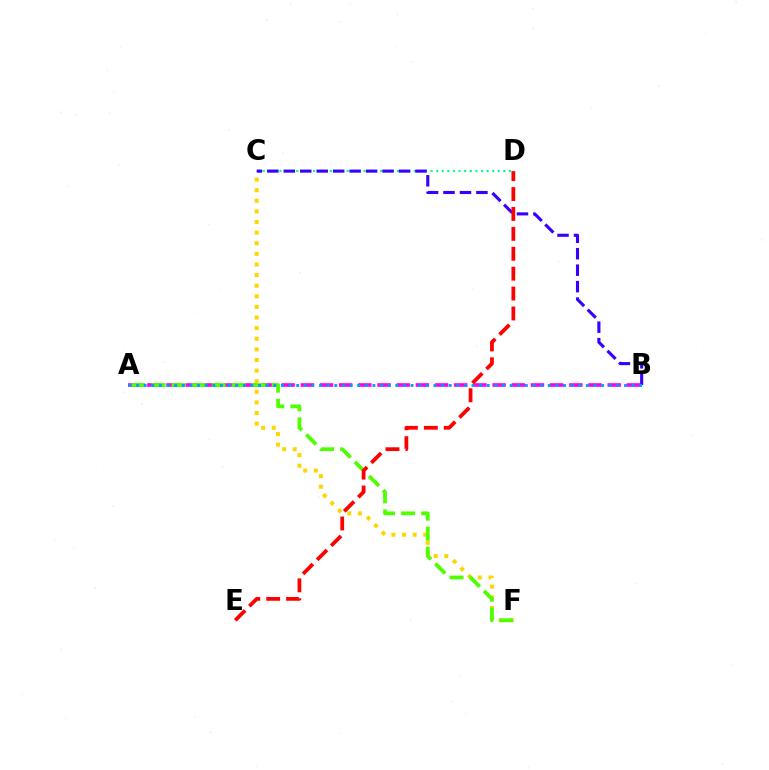{('C', 'D'): [{'color': '#00ff86', 'line_style': 'dotted', 'thickness': 1.52}], ('C', 'F'): [{'color': '#ffd500', 'line_style': 'dotted', 'thickness': 2.88}], ('B', 'C'): [{'color': '#3700ff', 'line_style': 'dashed', 'thickness': 2.24}], ('A', 'B'): [{'color': '#ff00ed', 'line_style': 'dashed', 'thickness': 2.61}, {'color': '#009eff', 'line_style': 'dotted', 'thickness': 2.07}], ('A', 'F'): [{'color': '#4fff00', 'line_style': 'dashed', 'thickness': 2.72}], ('D', 'E'): [{'color': '#ff0000', 'line_style': 'dashed', 'thickness': 2.7}]}